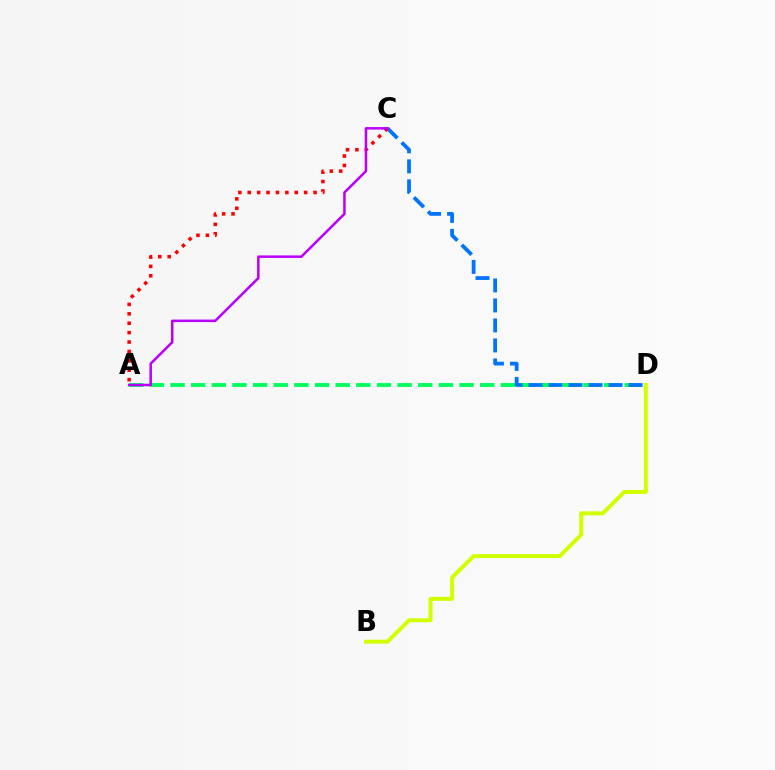{('A', 'D'): [{'color': '#00ff5c', 'line_style': 'dashed', 'thickness': 2.8}], ('C', 'D'): [{'color': '#0074ff', 'line_style': 'dashed', 'thickness': 2.72}], ('A', 'C'): [{'color': '#ff0000', 'line_style': 'dotted', 'thickness': 2.55}, {'color': '#b900ff', 'line_style': 'solid', 'thickness': 1.82}], ('B', 'D'): [{'color': '#d1ff00', 'line_style': 'solid', 'thickness': 2.87}]}